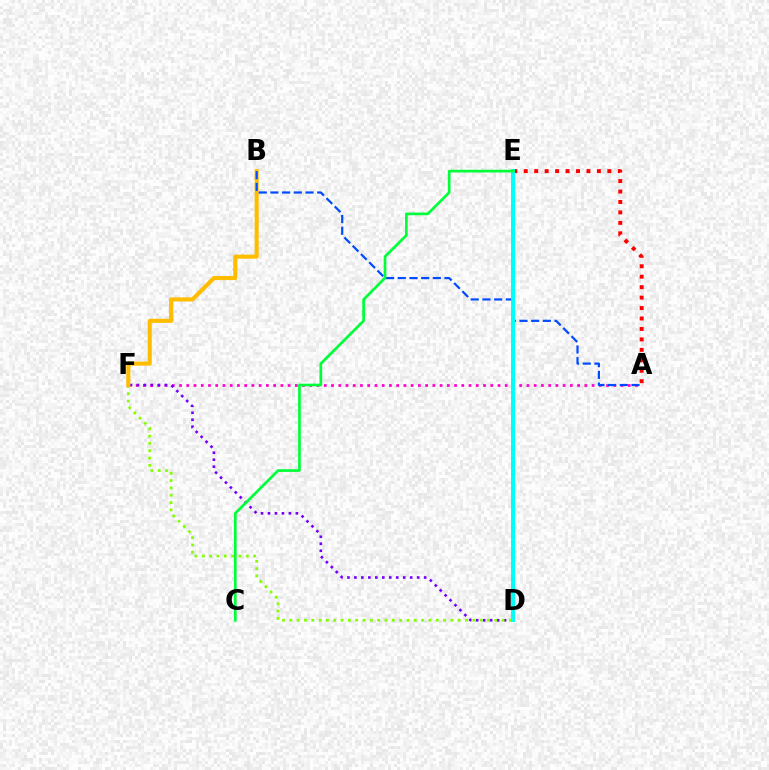{('A', 'F'): [{'color': '#ff00cf', 'line_style': 'dotted', 'thickness': 1.97}], ('D', 'F'): [{'color': '#7200ff', 'line_style': 'dotted', 'thickness': 1.89}, {'color': '#84ff00', 'line_style': 'dotted', 'thickness': 1.99}], ('B', 'F'): [{'color': '#ffbd00', 'line_style': 'solid', 'thickness': 2.95}], ('A', 'B'): [{'color': '#004bff', 'line_style': 'dashed', 'thickness': 1.59}], ('A', 'E'): [{'color': '#ff0000', 'line_style': 'dotted', 'thickness': 2.84}], ('D', 'E'): [{'color': '#00fff6', 'line_style': 'solid', 'thickness': 2.9}], ('C', 'E'): [{'color': '#00ff39', 'line_style': 'solid', 'thickness': 1.94}]}